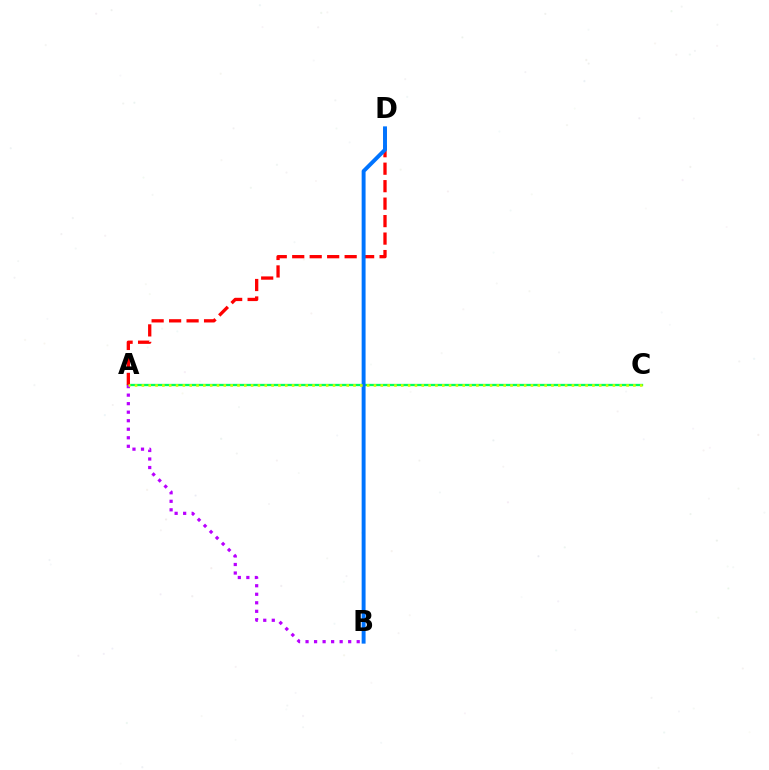{('A', 'C'): [{'color': '#00ff5c', 'line_style': 'solid', 'thickness': 1.66}, {'color': '#d1ff00', 'line_style': 'dotted', 'thickness': 1.85}], ('A', 'B'): [{'color': '#b900ff', 'line_style': 'dotted', 'thickness': 2.32}], ('A', 'D'): [{'color': '#ff0000', 'line_style': 'dashed', 'thickness': 2.37}], ('B', 'D'): [{'color': '#0074ff', 'line_style': 'solid', 'thickness': 2.82}]}